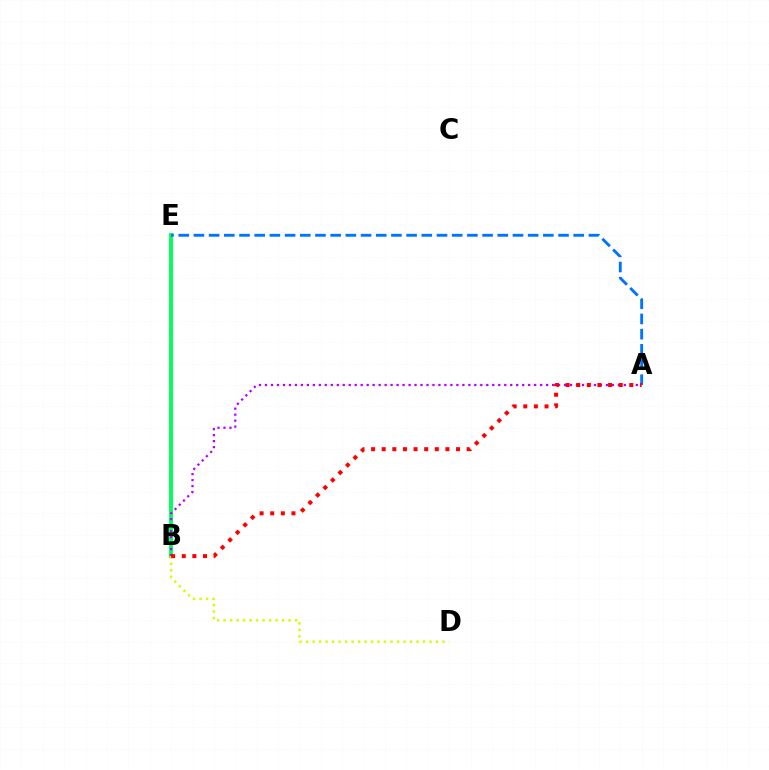{('B', 'E'): [{'color': '#00ff5c', 'line_style': 'solid', 'thickness': 2.82}], ('A', 'E'): [{'color': '#0074ff', 'line_style': 'dashed', 'thickness': 2.06}], ('A', 'B'): [{'color': '#b900ff', 'line_style': 'dotted', 'thickness': 1.63}, {'color': '#ff0000', 'line_style': 'dotted', 'thickness': 2.89}], ('B', 'D'): [{'color': '#d1ff00', 'line_style': 'dotted', 'thickness': 1.76}]}